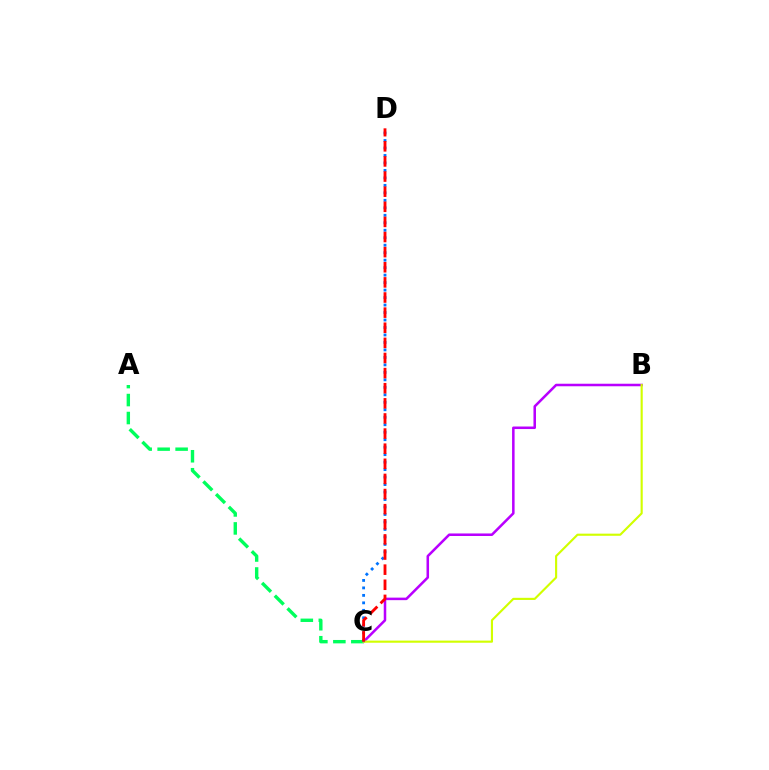{('B', 'C'): [{'color': '#b900ff', 'line_style': 'solid', 'thickness': 1.82}, {'color': '#d1ff00', 'line_style': 'solid', 'thickness': 1.54}], ('A', 'C'): [{'color': '#00ff5c', 'line_style': 'dashed', 'thickness': 2.44}], ('C', 'D'): [{'color': '#0074ff', 'line_style': 'dotted', 'thickness': 2.03}, {'color': '#ff0000', 'line_style': 'dashed', 'thickness': 2.05}]}